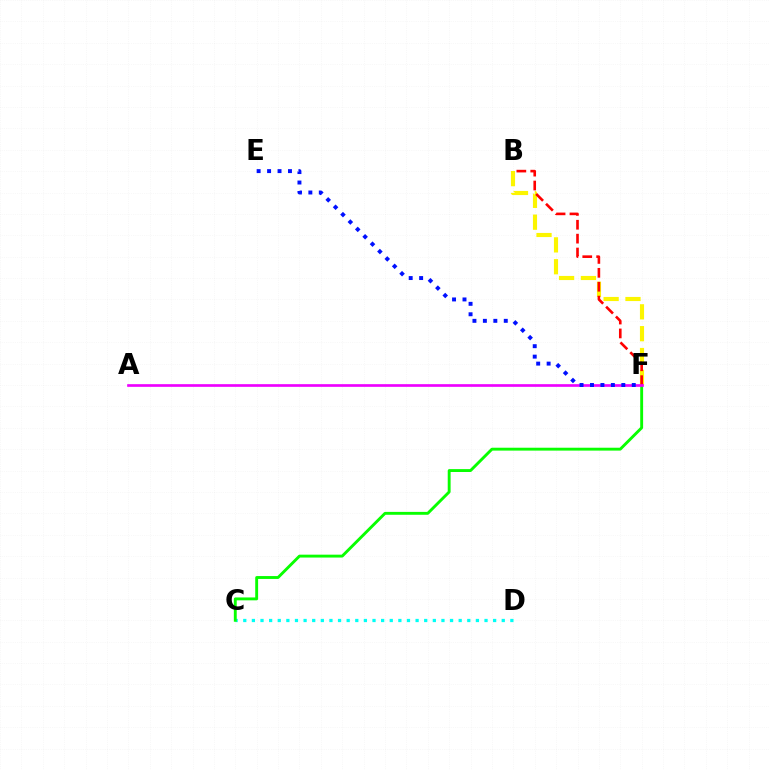{('C', 'D'): [{'color': '#00fff6', 'line_style': 'dotted', 'thickness': 2.34}], ('C', 'F'): [{'color': '#08ff00', 'line_style': 'solid', 'thickness': 2.08}], ('B', 'F'): [{'color': '#fcf500', 'line_style': 'dashed', 'thickness': 2.97}, {'color': '#ff0000', 'line_style': 'dashed', 'thickness': 1.89}], ('A', 'F'): [{'color': '#ee00ff', 'line_style': 'solid', 'thickness': 1.92}], ('E', 'F'): [{'color': '#0010ff', 'line_style': 'dotted', 'thickness': 2.84}]}